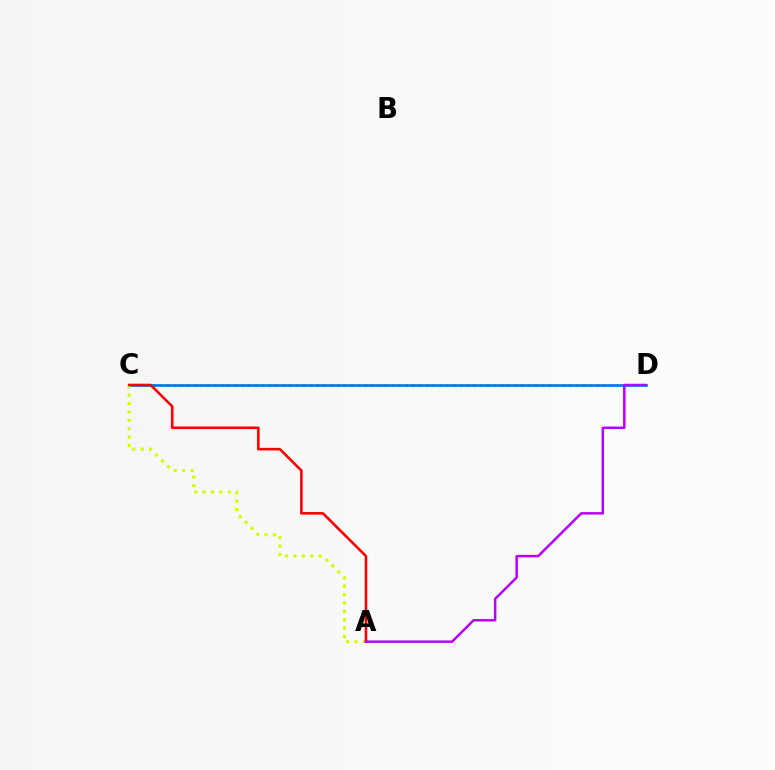{('C', 'D'): [{'color': '#00ff5c', 'line_style': 'dotted', 'thickness': 1.85}, {'color': '#0074ff', 'line_style': 'solid', 'thickness': 1.88}], ('A', 'C'): [{'color': '#d1ff00', 'line_style': 'dotted', 'thickness': 2.28}, {'color': '#ff0000', 'line_style': 'solid', 'thickness': 1.86}], ('A', 'D'): [{'color': '#b900ff', 'line_style': 'solid', 'thickness': 1.79}]}